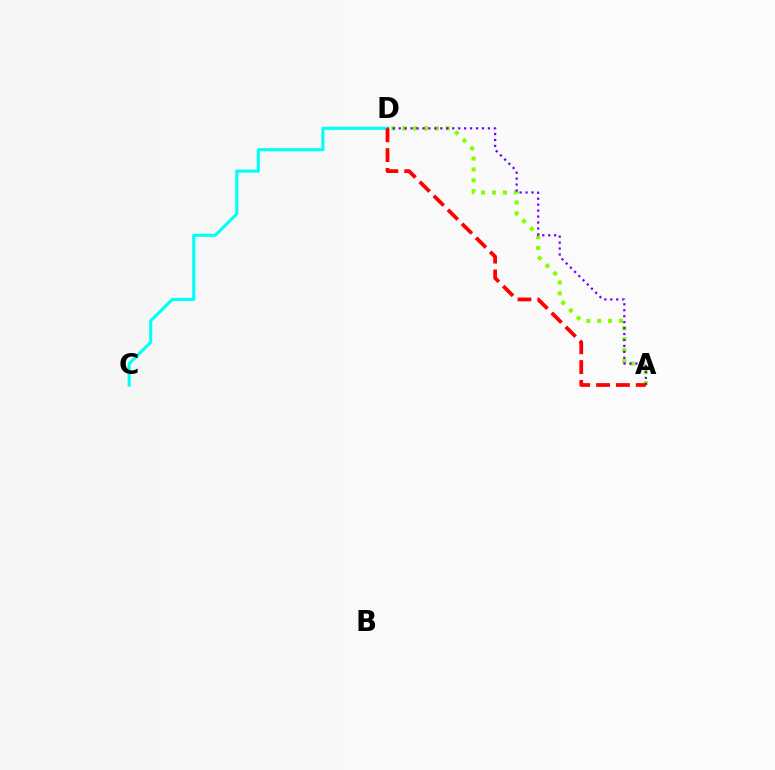{('C', 'D'): [{'color': '#00fff6', 'line_style': 'solid', 'thickness': 2.22}], ('A', 'D'): [{'color': '#84ff00', 'line_style': 'dotted', 'thickness': 2.96}, {'color': '#7200ff', 'line_style': 'dotted', 'thickness': 1.62}, {'color': '#ff0000', 'line_style': 'dashed', 'thickness': 2.7}]}